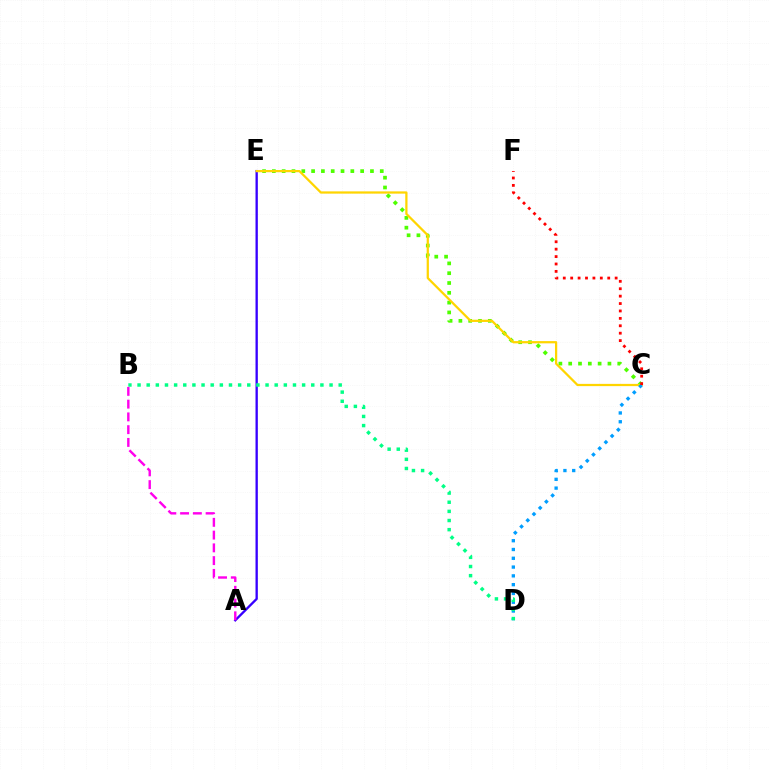{('A', 'E'): [{'color': '#3700ff', 'line_style': 'solid', 'thickness': 1.68}], ('C', 'E'): [{'color': '#4fff00', 'line_style': 'dotted', 'thickness': 2.67}, {'color': '#ffd500', 'line_style': 'solid', 'thickness': 1.62}], ('C', 'D'): [{'color': '#009eff', 'line_style': 'dotted', 'thickness': 2.39}], ('B', 'D'): [{'color': '#00ff86', 'line_style': 'dotted', 'thickness': 2.48}], ('A', 'B'): [{'color': '#ff00ed', 'line_style': 'dashed', 'thickness': 1.73}], ('C', 'F'): [{'color': '#ff0000', 'line_style': 'dotted', 'thickness': 2.01}]}